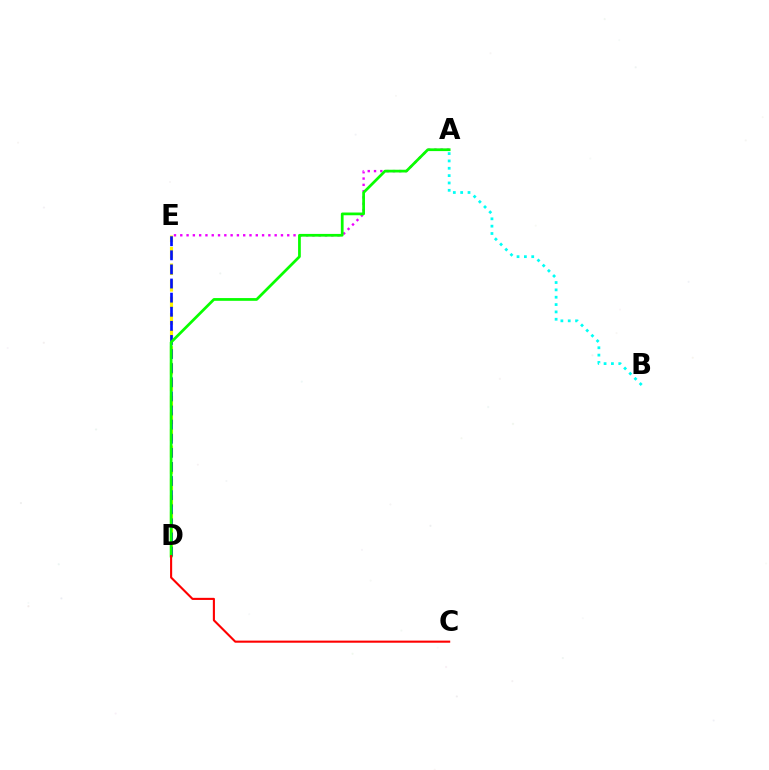{('D', 'E'): [{'color': '#fcf500', 'line_style': 'dashed', 'thickness': 2.25}, {'color': '#0010ff', 'line_style': 'dashed', 'thickness': 1.92}], ('A', 'E'): [{'color': '#ee00ff', 'line_style': 'dotted', 'thickness': 1.71}], ('A', 'D'): [{'color': '#08ff00', 'line_style': 'solid', 'thickness': 1.97}], ('A', 'B'): [{'color': '#00fff6', 'line_style': 'dotted', 'thickness': 2.0}], ('C', 'D'): [{'color': '#ff0000', 'line_style': 'solid', 'thickness': 1.51}]}